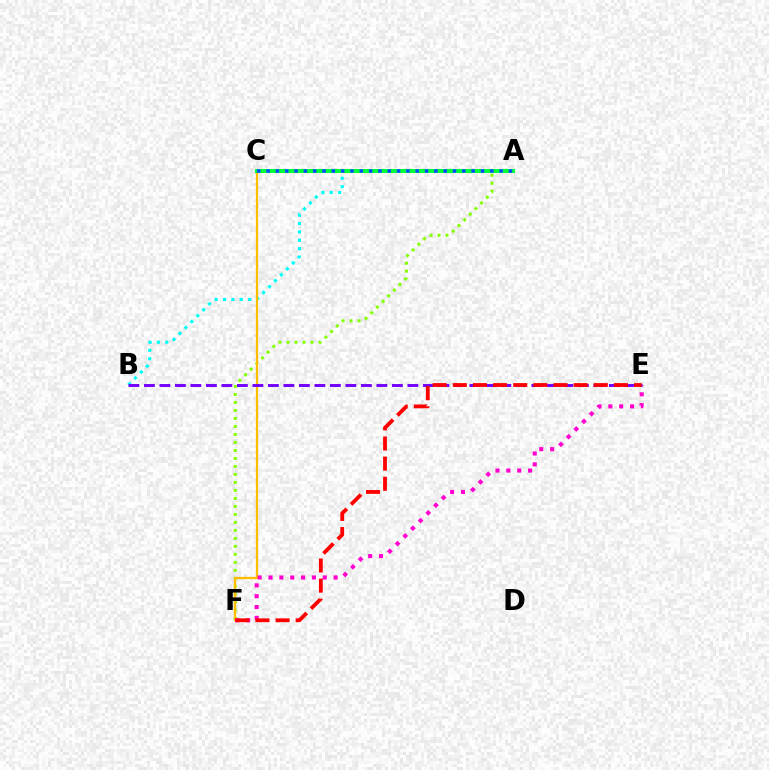{('A', 'B'): [{'color': '#00fff6', 'line_style': 'dotted', 'thickness': 2.28}], ('A', 'F'): [{'color': '#84ff00', 'line_style': 'dotted', 'thickness': 2.17}], ('C', 'F'): [{'color': '#ffbd00', 'line_style': 'solid', 'thickness': 1.63}], ('A', 'C'): [{'color': '#00ff39', 'line_style': 'solid', 'thickness': 2.91}, {'color': '#004bff', 'line_style': 'dotted', 'thickness': 2.53}], ('E', 'F'): [{'color': '#ff00cf', 'line_style': 'dotted', 'thickness': 2.95}, {'color': '#ff0000', 'line_style': 'dashed', 'thickness': 2.74}], ('B', 'E'): [{'color': '#7200ff', 'line_style': 'dashed', 'thickness': 2.11}]}